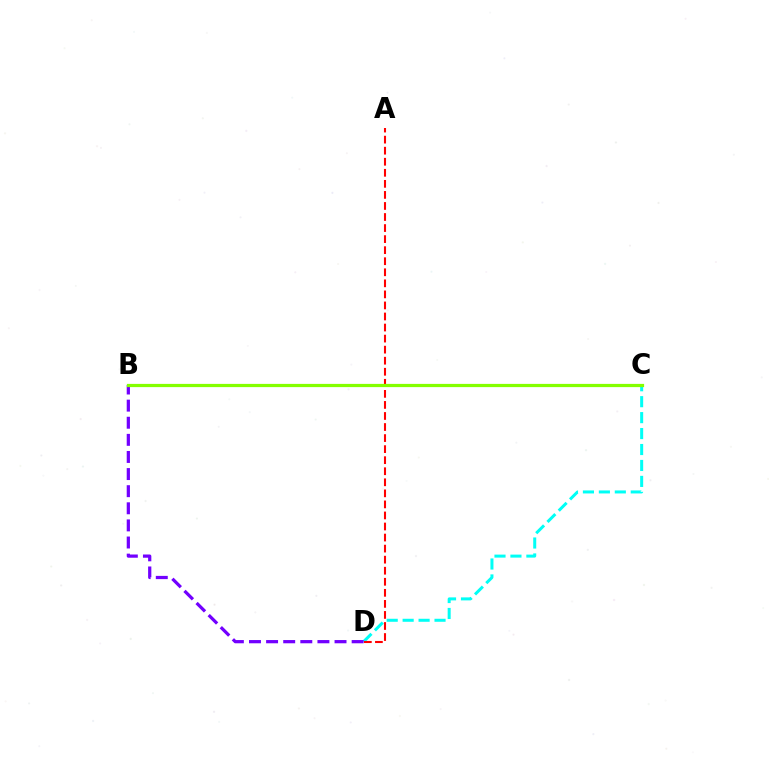{('C', 'D'): [{'color': '#00fff6', 'line_style': 'dashed', 'thickness': 2.17}], ('A', 'D'): [{'color': '#ff0000', 'line_style': 'dashed', 'thickness': 1.5}], ('B', 'D'): [{'color': '#7200ff', 'line_style': 'dashed', 'thickness': 2.32}], ('B', 'C'): [{'color': '#84ff00', 'line_style': 'solid', 'thickness': 2.32}]}